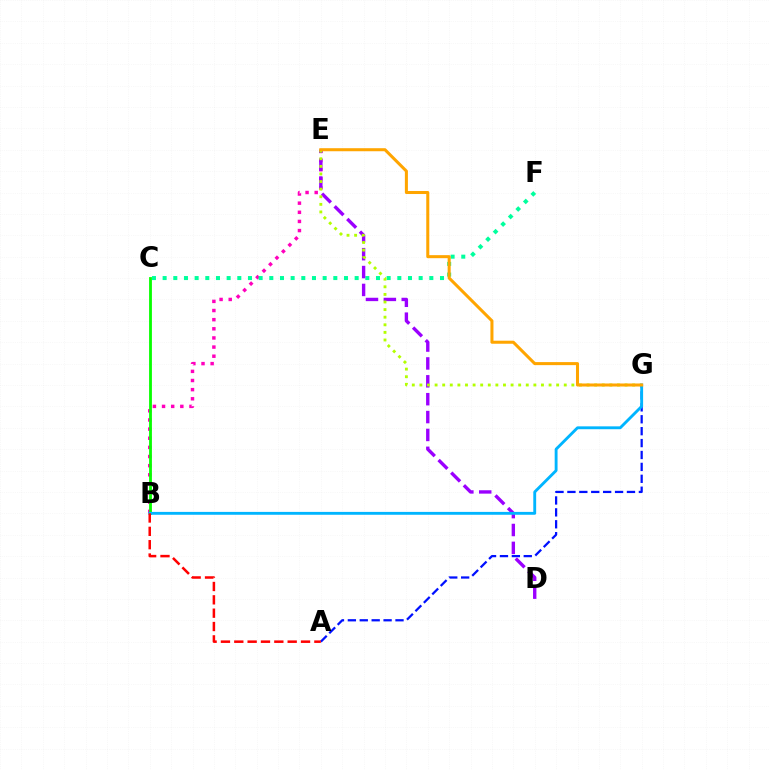{('B', 'E'): [{'color': '#ff00bd', 'line_style': 'dotted', 'thickness': 2.48}], ('A', 'G'): [{'color': '#0010ff', 'line_style': 'dashed', 'thickness': 1.62}], ('B', 'C'): [{'color': '#08ff00', 'line_style': 'solid', 'thickness': 2.03}], ('C', 'F'): [{'color': '#00ff9d', 'line_style': 'dotted', 'thickness': 2.9}], ('D', 'E'): [{'color': '#9b00ff', 'line_style': 'dashed', 'thickness': 2.43}], ('E', 'G'): [{'color': '#b3ff00', 'line_style': 'dotted', 'thickness': 2.06}, {'color': '#ffa500', 'line_style': 'solid', 'thickness': 2.19}], ('B', 'G'): [{'color': '#00b5ff', 'line_style': 'solid', 'thickness': 2.06}], ('A', 'B'): [{'color': '#ff0000', 'line_style': 'dashed', 'thickness': 1.81}]}